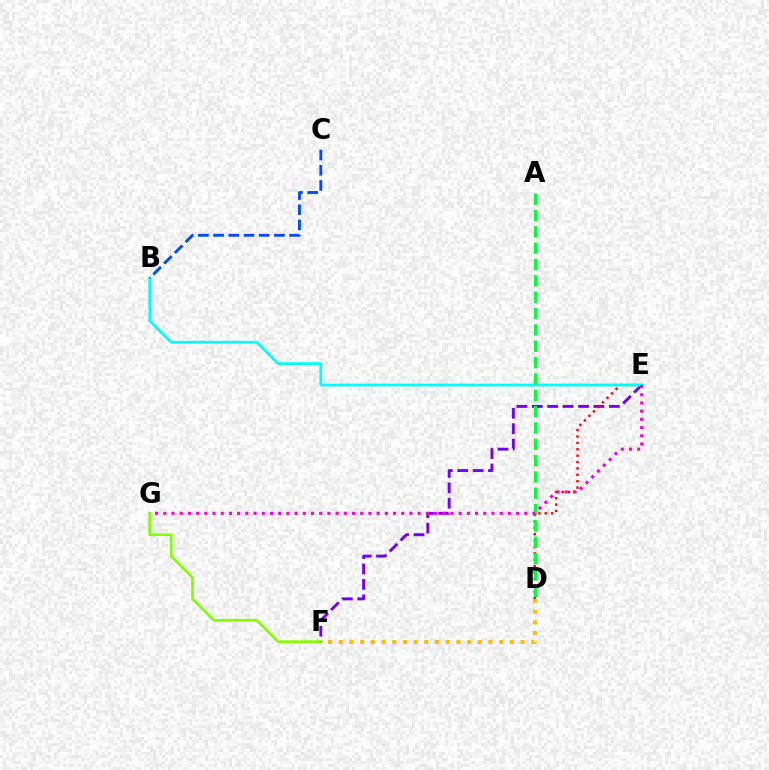{('F', 'G'): [{'color': '#84ff00', 'line_style': 'solid', 'thickness': 1.94}], ('E', 'F'): [{'color': '#7200ff', 'line_style': 'dashed', 'thickness': 2.09}], ('D', 'E'): [{'color': '#ff0000', 'line_style': 'dotted', 'thickness': 1.74}], ('B', 'E'): [{'color': '#00fff6', 'line_style': 'solid', 'thickness': 1.99}], ('A', 'D'): [{'color': '#00ff39', 'line_style': 'dashed', 'thickness': 2.22}], ('B', 'C'): [{'color': '#004bff', 'line_style': 'dashed', 'thickness': 2.07}], ('E', 'G'): [{'color': '#ff00cf', 'line_style': 'dotted', 'thickness': 2.23}], ('D', 'F'): [{'color': '#ffbd00', 'line_style': 'dotted', 'thickness': 2.91}]}